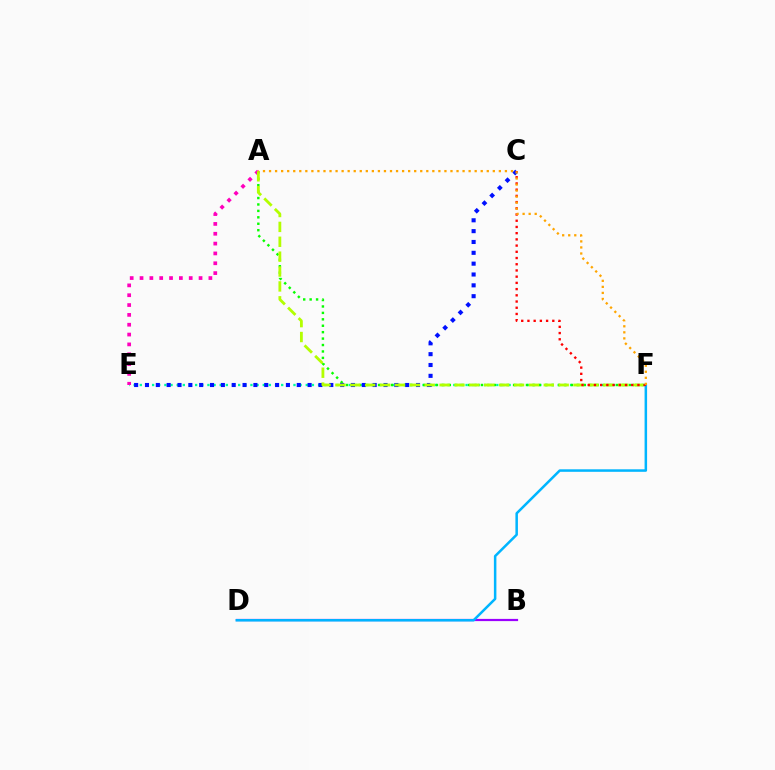{('B', 'D'): [{'color': '#9b00ff', 'line_style': 'solid', 'thickness': 1.59}], ('E', 'F'): [{'color': '#00ff9d', 'line_style': 'dotted', 'thickness': 1.67}], ('A', 'F'): [{'color': '#08ff00', 'line_style': 'dotted', 'thickness': 1.75}, {'color': '#b3ff00', 'line_style': 'dashed', 'thickness': 2.02}, {'color': '#ffa500', 'line_style': 'dotted', 'thickness': 1.64}], ('C', 'E'): [{'color': '#0010ff', 'line_style': 'dotted', 'thickness': 2.95}], ('A', 'E'): [{'color': '#ff00bd', 'line_style': 'dotted', 'thickness': 2.67}], ('D', 'F'): [{'color': '#00b5ff', 'line_style': 'solid', 'thickness': 1.81}], ('C', 'F'): [{'color': '#ff0000', 'line_style': 'dotted', 'thickness': 1.69}]}